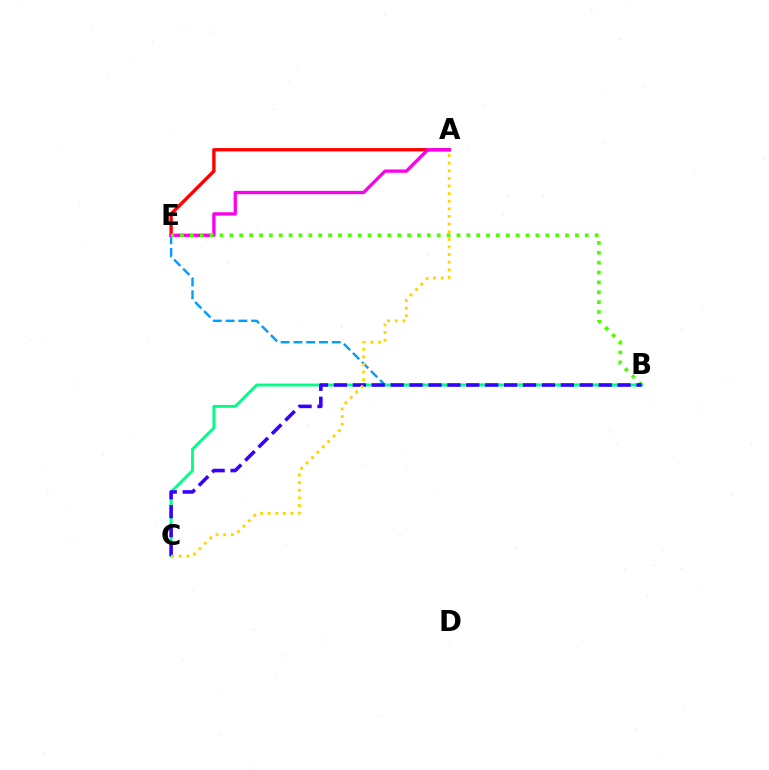{('B', 'E'): [{'color': '#009eff', 'line_style': 'dashed', 'thickness': 1.74}, {'color': '#4fff00', 'line_style': 'dotted', 'thickness': 2.68}], ('A', 'E'): [{'color': '#ff0000', 'line_style': 'solid', 'thickness': 2.41}, {'color': '#ff00ed', 'line_style': 'solid', 'thickness': 2.38}], ('B', 'C'): [{'color': '#00ff86', 'line_style': 'solid', 'thickness': 2.07}, {'color': '#3700ff', 'line_style': 'dashed', 'thickness': 2.57}], ('A', 'C'): [{'color': '#ffd500', 'line_style': 'dotted', 'thickness': 2.07}]}